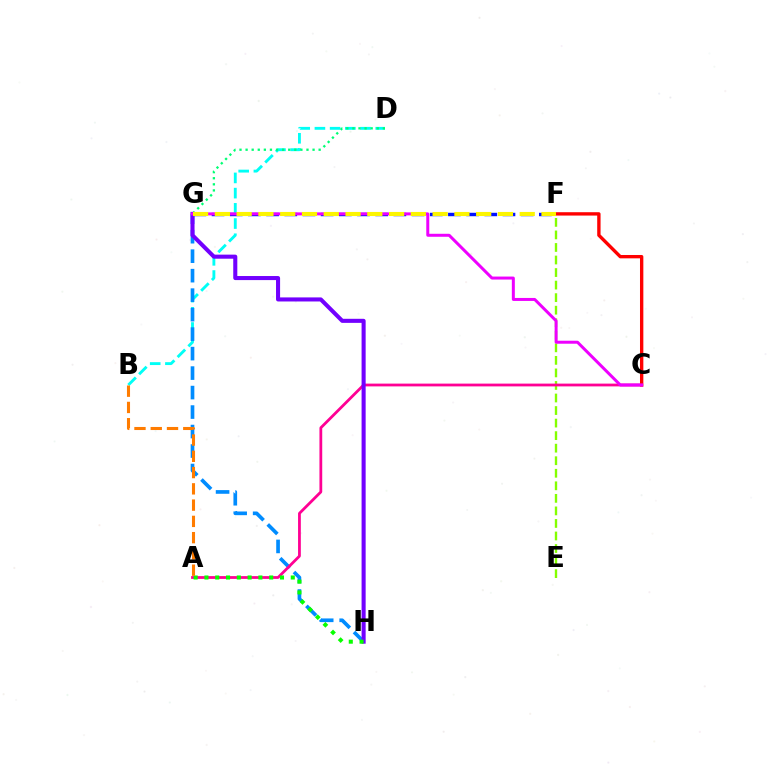{('E', 'F'): [{'color': '#84ff00', 'line_style': 'dashed', 'thickness': 1.7}], ('F', 'G'): [{'color': '#0010ff', 'line_style': 'dashed', 'thickness': 2.47}, {'color': '#fcf500', 'line_style': 'dashed', 'thickness': 2.96}], ('B', 'D'): [{'color': '#00fff6', 'line_style': 'dashed', 'thickness': 2.07}], ('G', 'H'): [{'color': '#008cff', 'line_style': 'dashed', 'thickness': 2.65}, {'color': '#7200ff', 'line_style': 'solid', 'thickness': 2.93}], ('C', 'F'): [{'color': '#ff0000', 'line_style': 'solid', 'thickness': 2.42}], ('D', 'G'): [{'color': '#00ff74', 'line_style': 'dotted', 'thickness': 1.65}], ('A', 'C'): [{'color': '#ff0094', 'line_style': 'solid', 'thickness': 2.0}], ('C', 'G'): [{'color': '#ee00ff', 'line_style': 'solid', 'thickness': 2.16}], ('A', 'H'): [{'color': '#08ff00', 'line_style': 'dotted', 'thickness': 2.93}], ('A', 'B'): [{'color': '#ff7c00', 'line_style': 'dashed', 'thickness': 2.21}]}